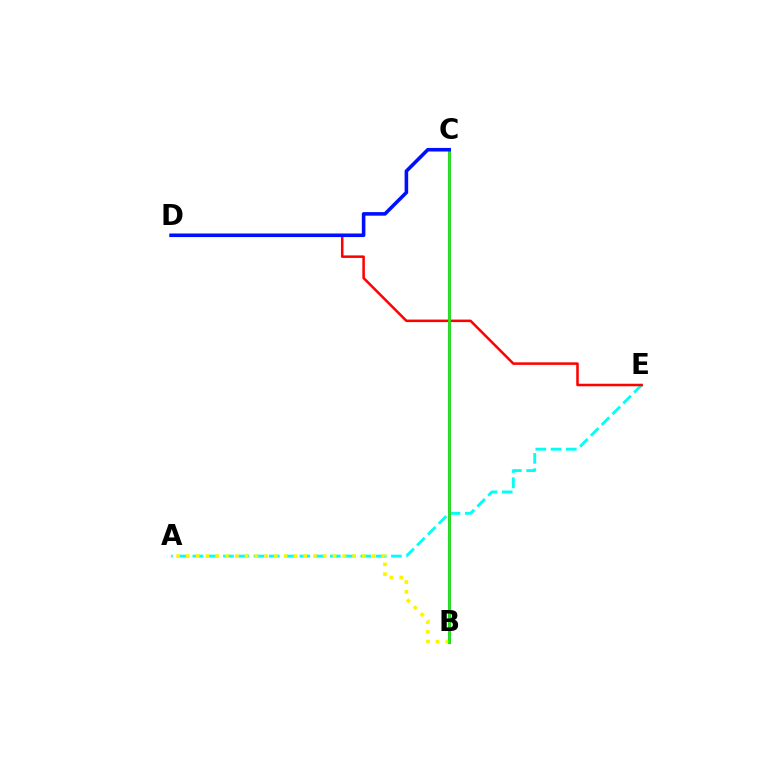{('A', 'E'): [{'color': '#00fff6', 'line_style': 'dashed', 'thickness': 2.07}], ('B', 'C'): [{'color': '#ee00ff', 'line_style': 'solid', 'thickness': 2.2}, {'color': '#08ff00', 'line_style': 'solid', 'thickness': 1.93}], ('D', 'E'): [{'color': '#ff0000', 'line_style': 'solid', 'thickness': 1.83}], ('A', 'B'): [{'color': '#fcf500', 'line_style': 'dotted', 'thickness': 2.66}], ('C', 'D'): [{'color': '#0010ff', 'line_style': 'solid', 'thickness': 2.58}]}